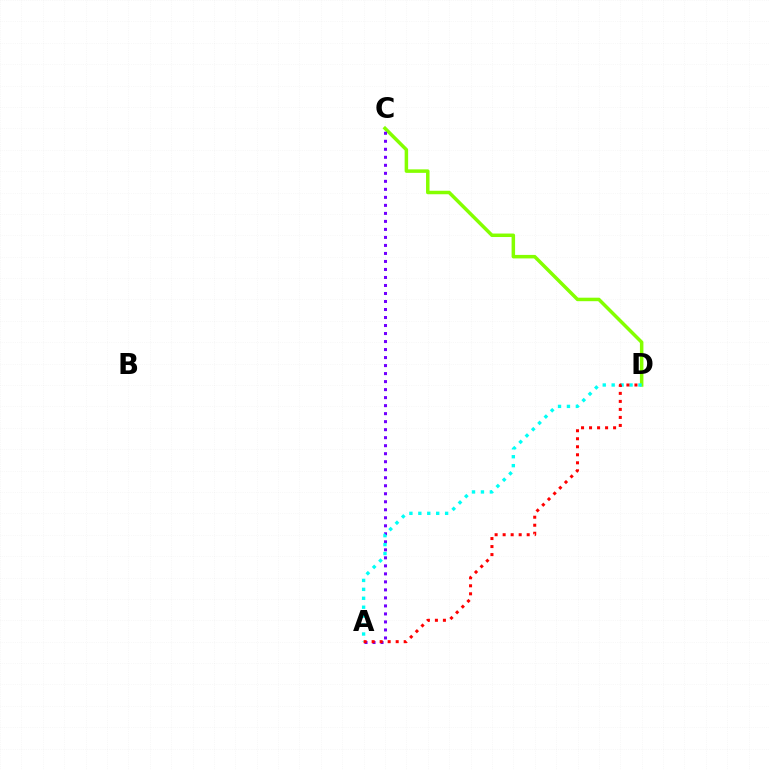{('C', 'D'): [{'color': '#84ff00', 'line_style': 'solid', 'thickness': 2.52}], ('A', 'C'): [{'color': '#7200ff', 'line_style': 'dotted', 'thickness': 2.18}], ('A', 'D'): [{'color': '#00fff6', 'line_style': 'dotted', 'thickness': 2.43}, {'color': '#ff0000', 'line_style': 'dotted', 'thickness': 2.18}]}